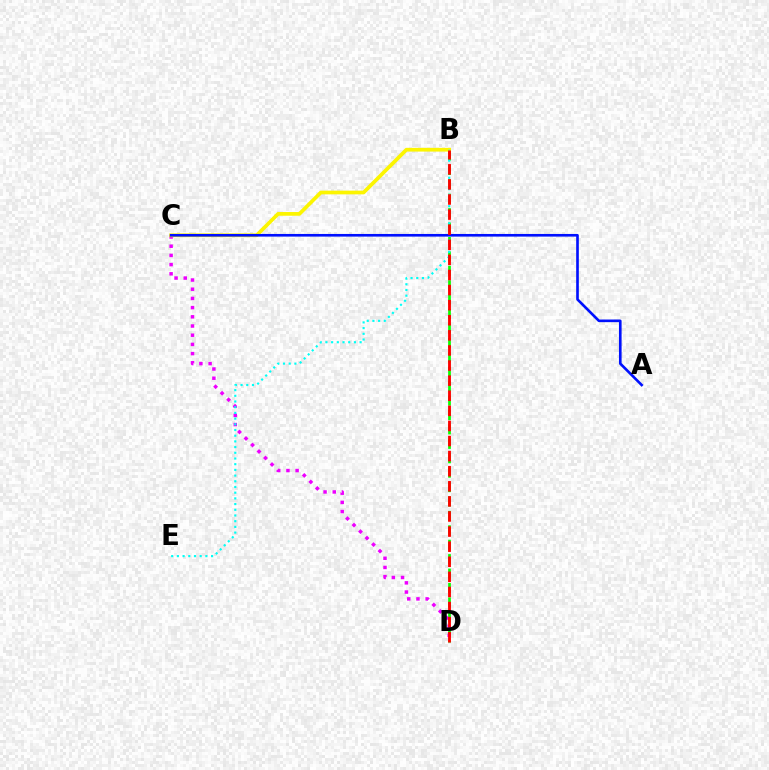{('B', 'D'): [{'color': '#08ff00', 'line_style': 'dashed', 'thickness': 1.96}, {'color': '#ff0000', 'line_style': 'dashed', 'thickness': 2.05}], ('C', 'D'): [{'color': '#ee00ff', 'line_style': 'dotted', 'thickness': 2.5}], ('B', 'C'): [{'color': '#fcf500', 'line_style': 'solid', 'thickness': 2.68}], ('B', 'E'): [{'color': '#00fff6', 'line_style': 'dotted', 'thickness': 1.55}], ('A', 'C'): [{'color': '#0010ff', 'line_style': 'solid', 'thickness': 1.9}]}